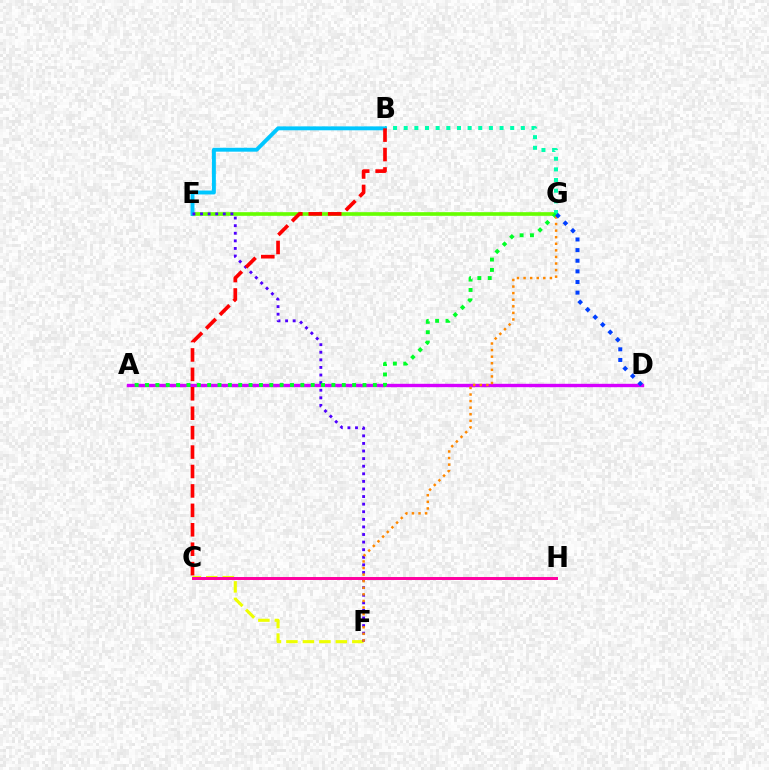{('A', 'D'): [{'color': '#d600ff', 'line_style': 'solid', 'thickness': 2.43}], ('E', 'G'): [{'color': '#66ff00', 'line_style': 'solid', 'thickness': 2.62}], ('C', 'F'): [{'color': '#eeff00', 'line_style': 'dashed', 'thickness': 2.24}], ('B', 'G'): [{'color': '#00ffaf', 'line_style': 'dotted', 'thickness': 2.89}], ('B', 'E'): [{'color': '#00c7ff', 'line_style': 'solid', 'thickness': 2.81}], ('E', 'F'): [{'color': '#4f00ff', 'line_style': 'dotted', 'thickness': 2.06}], ('C', 'H'): [{'color': '#ff00a0', 'line_style': 'solid', 'thickness': 2.14}], ('B', 'C'): [{'color': '#ff0000', 'line_style': 'dashed', 'thickness': 2.64}], ('A', 'G'): [{'color': '#00ff27', 'line_style': 'dotted', 'thickness': 2.81}], ('F', 'G'): [{'color': '#ff8800', 'line_style': 'dotted', 'thickness': 1.79}], ('D', 'G'): [{'color': '#003fff', 'line_style': 'dotted', 'thickness': 2.89}]}